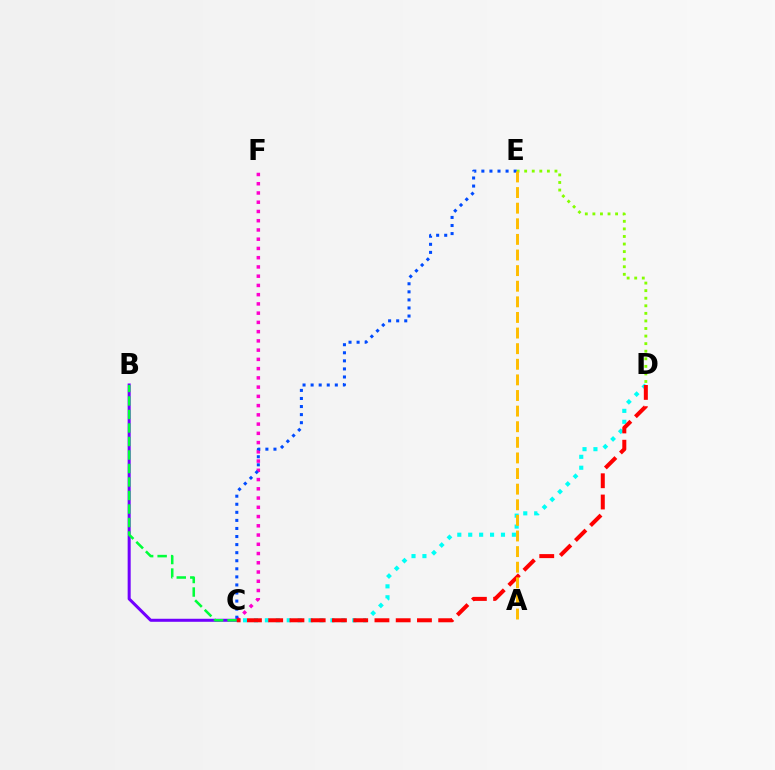{('D', 'E'): [{'color': '#84ff00', 'line_style': 'dotted', 'thickness': 2.06}], ('C', 'D'): [{'color': '#00fff6', 'line_style': 'dotted', 'thickness': 2.97}, {'color': '#ff0000', 'line_style': 'dashed', 'thickness': 2.89}], ('B', 'C'): [{'color': '#7200ff', 'line_style': 'solid', 'thickness': 2.18}, {'color': '#00ff39', 'line_style': 'dashed', 'thickness': 1.83}], ('C', 'F'): [{'color': '#ff00cf', 'line_style': 'dotted', 'thickness': 2.51}], ('C', 'E'): [{'color': '#004bff', 'line_style': 'dotted', 'thickness': 2.19}], ('A', 'E'): [{'color': '#ffbd00', 'line_style': 'dashed', 'thickness': 2.12}]}